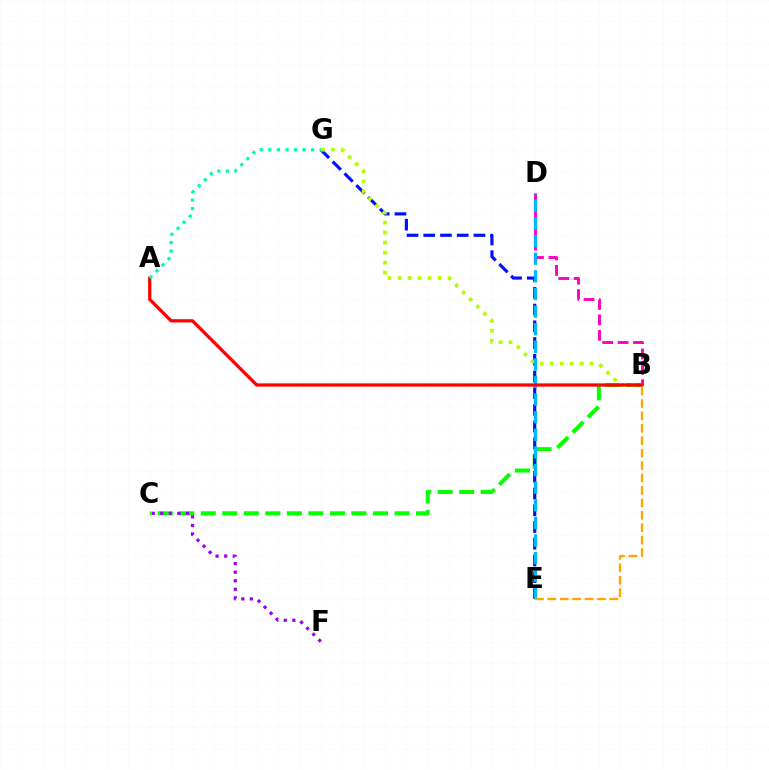{('B', 'C'): [{'color': '#08ff00', 'line_style': 'dashed', 'thickness': 2.92}], ('B', 'D'): [{'color': '#ff00bd', 'line_style': 'dashed', 'thickness': 2.09}], ('C', 'F'): [{'color': '#9b00ff', 'line_style': 'dotted', 'thickness': 2.33}], ('E', 'G'): [{'color': '#0010ff', 'line_style': 'dashed', 'thickness': 2.27}], ('B', 'G'): [{'color': '#b3ff00', 'line_style': 'dotted', 'thickness': 2.72}], ('D', 'E'): [{'color': '#00b5ff', 'line_style': 'dashed', 'thickness': 2.39}], ('A', 'B'): [{'color': '#ff0000', 'line_style': 'solid', 'thickness': 2.33}], ('B', 'E'): [{'color': '#ffa500', 'line_style': 'dashed', 'thickness': 1.69}], ('A', 'G'): [{'color': '#00ff9d', 'line_style': 'dotted', 'thickness': 2.32}]}